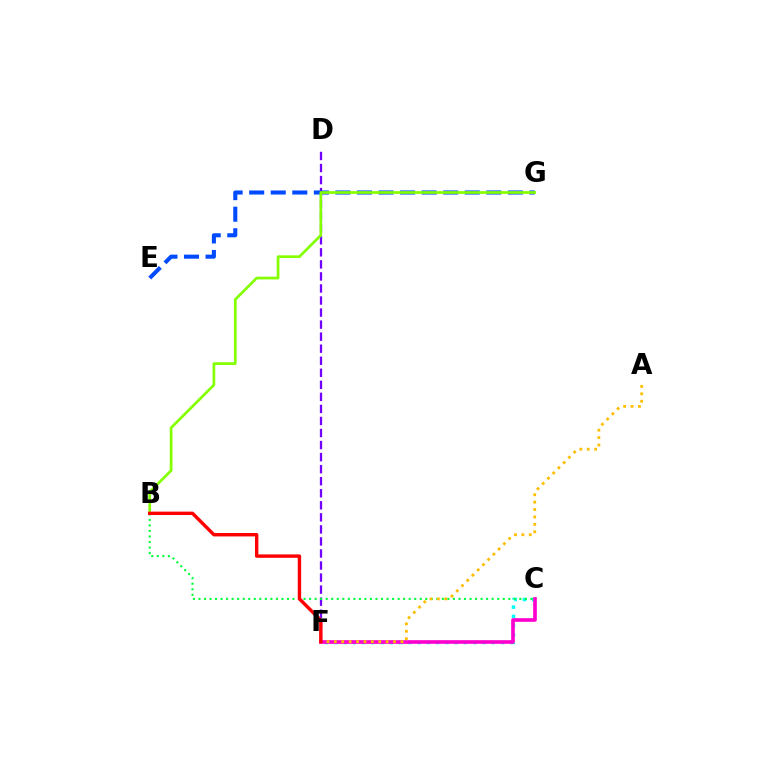{('C', 'F'): [{'color': '#00fff6', 'line_style': 'dotted', 'thickness': 2.52}, {'color': '#ff00cf', 'line_style': 'solid', 'thickness': 2.63}], ('D', 'F'): [{'color': '#7200ff', 'line_style': 'dashed', 'thickness': 1.64}], ('E', 'G'): [{'color': '#004bff', 'line_style': 'dashed', 'thickness': 2.93}], ('B', 'C'): [{'color': '#00ff39', 'line_style': 'dotted', 'thickness': 1.5}], ('B', 'G'): [{'color': '#84ff00', 'line_style': 'solid', 'thickness': 1.95}], ('A', 'F'): [{'color': '#ffbd00', 'line_style': 'dotted', 'thickness': 2.01}], ('B', 'F'): [{'color': '#ff0000', 'line_style': 'solid', 'thickness': 2.45}]}